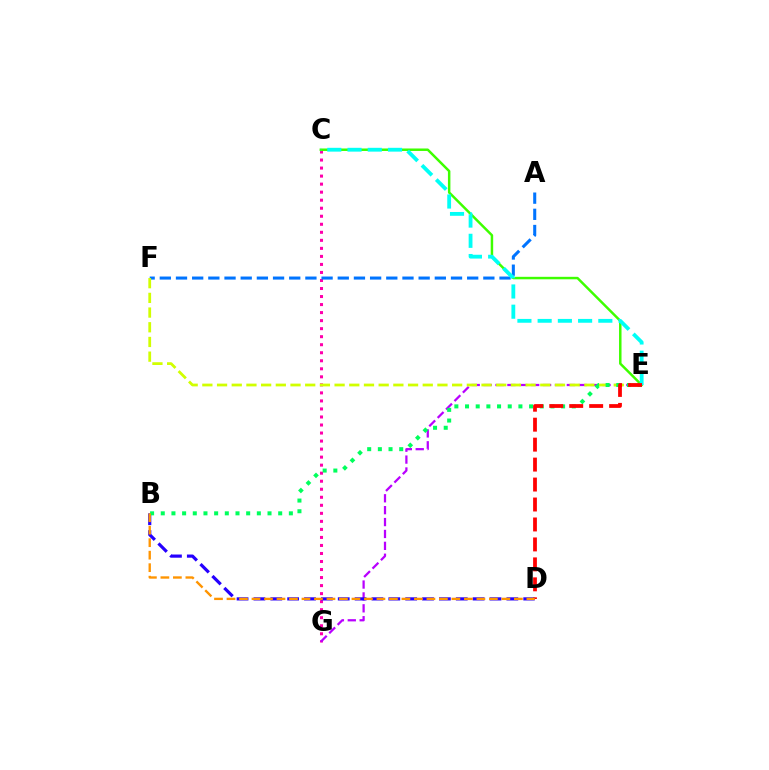{('C', 'G'): [{'color': '#ff00ac', 'line_style': 'dotted', 'thickness': 2.18}], ('E', 'G'): [{'color': '#b900ff', 'line_style': 'dashed', 'thickness': 1.62}], ('A', 'F'): [{'color': '#0074ff', 'line_style': 'dashed', 'thickness': 2.2}], ('E', 'F'): [{'color': '#d1ff00', 'line_style': 'dashed', 'thickness': 2.0}], ('C', 'E'): [{'color': '#3dff00', 'line_style': 'solid', 'thickness': 1.78}, {'color': '#00fff6', 'line_style': 'dashed', 'thickness': 2.75}], ('B', 'D'): [{'color': '#2500ff', 'line_style': 'dashed', 'thickness': 2.29}, {'color': '#ff9400', 'line_style': 'dashed', 'thickness': 1.7}], ('B', 'E'): [{'color': '#00ff5c', 'line_style': 'dotted', 'thickness': 2.9}], ('D', 'E'): [{'color': '#ff0000', 'line_style': 'dashed', 'thickness': 2.71}]}